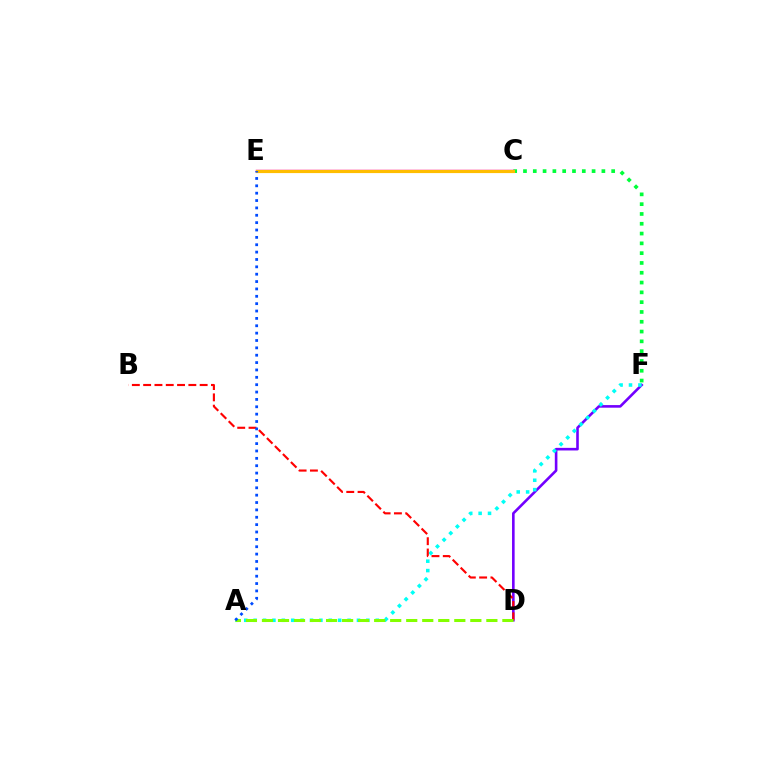{('D', 'F'): [{'color': '#7200ff', 'line_style': 'solid', 'thickness': 1.87}], ('C', 'F'): [{'color': '#00ff39', 'line_style': 'dotted', 'thickness': 2.66}], ('A', 'F'): [{'color': '#00fff6', 'line_style': 'dotted', 'thickness': 2.55}], ('B', 'D'): [{'color': '#ff0000', 'line_style': 'dashed', 'thickness': 1.54}], ('C', 'E'): [{'color': '#ff00cf', 'line_style': 'solid', 'thickness': 1.76}, {'color': '#ffbd00', 'line_style': 'solid', 'thickness': 2.29}], ('A', 'D'): [{'color': '#84ff00', 'line_style': 'dashed', 'thickness': 2.18}], ('A', 'E'): [{'color': '#004bff', 'line_style': 'dotted', 'thickness': 2.0}]}